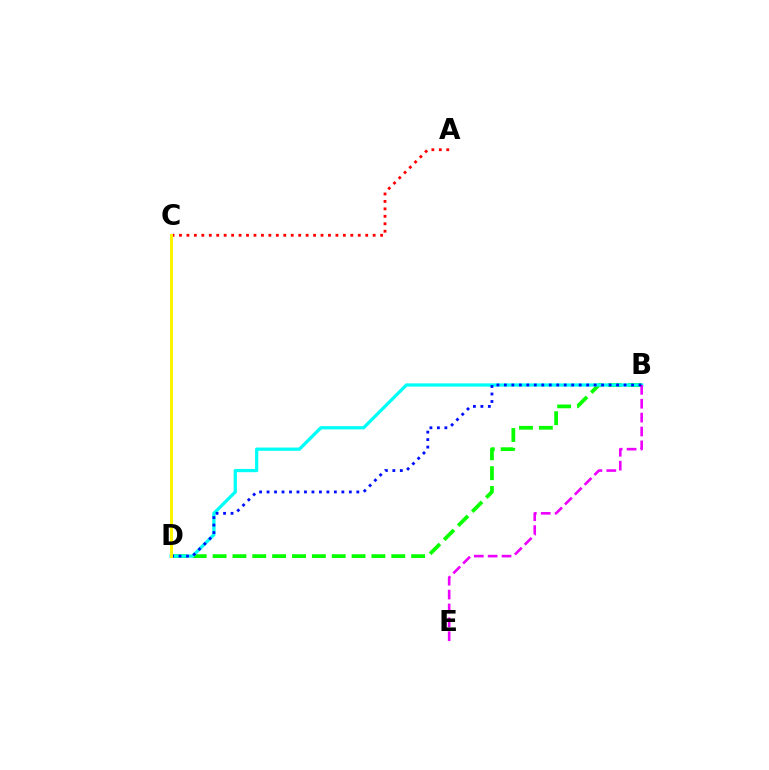{('B', 'D'): [{'color': '#08ff00', 'line_style': 'dashed', 'thickness': 2.7}, {'color': '#00fff6', 'line_style': 'solid', 'thickness': 2.34}, {'color': '#0010ff', 'line_style': 'dotted', 'thickness': 2.03}], ('B', 'E'): [{'color': '#ee00ff', 'line_style': 'dashed', 'thickness': 1.89}], ('A', 'C'): [{'color': '#ff0000', 'line_style': 'dotted', 'thickness': 2.02}], ('C', 'D'): [{'color': '#fcf500', 'line_style': 'solid', 'thickness': 2.16}]}